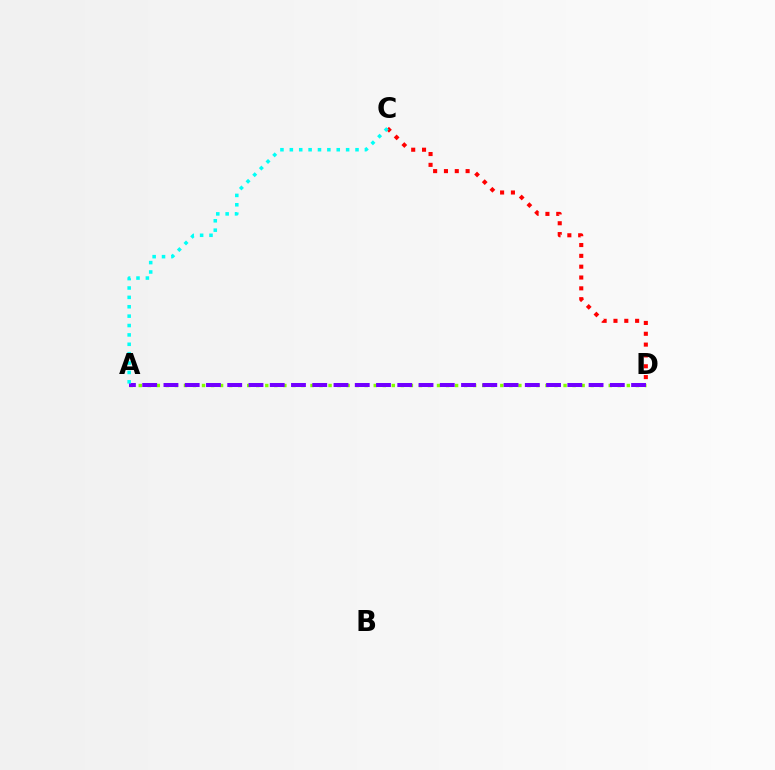{('C', 'D'): [{'color': '#ff0000', 'line_style': 'dotted', 'thickness': 2.94}], ('A', 'D'): [{'color': '#84ff00', 'line_style': 'dotted', 'thickness': 2.46}, {'color': '#7200ff', 'line_style': 'dashed', 'thickness': 2.89}], ('A', 'C'): [{'color': '#00fff6', 'line_style': 'dotted', 'thickness': 2.55}]}